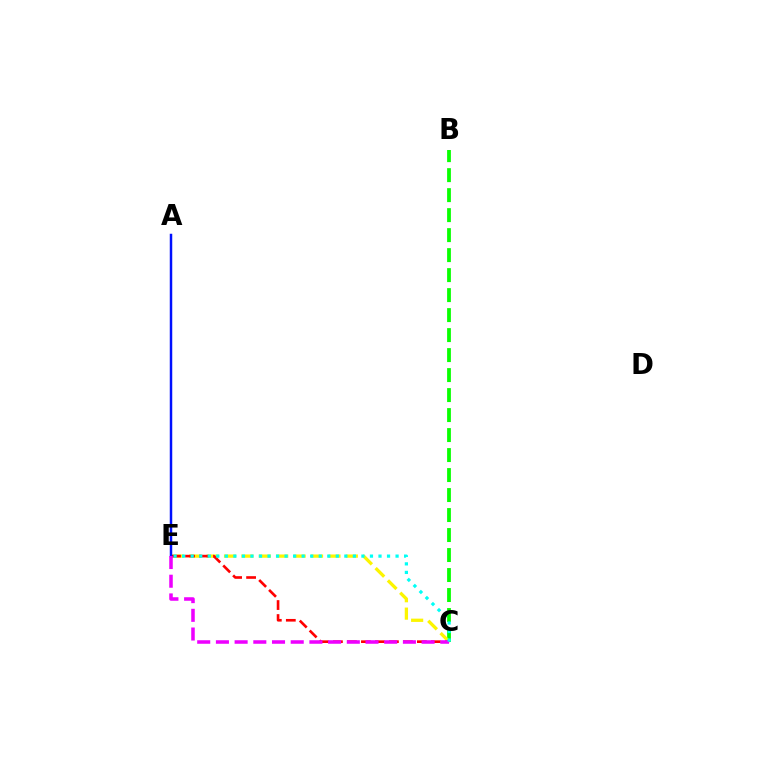{('B', 'C'): [{'color': '#08ff00', 'line_style': 'dashed', 'thickness': 2.72}], ('C', 'E'): [{'color': '#fcf500', 'line_style': 'dashed', 'thickness': 2.36}, {'color': '#ff0000', 'line_style': 'dashed', 'thickness': 1.9}, {'color': '#ee00ff', 'line_style': 'dashed', 'thickness': 2.54}, {'color': '#00fff6', 'line_style': 'dotted', 'thickness': 2.32}], ('A', 'E'): [{'color': '#0010ff', 'line_style': 'solid', 'thickness': 1.78}]}